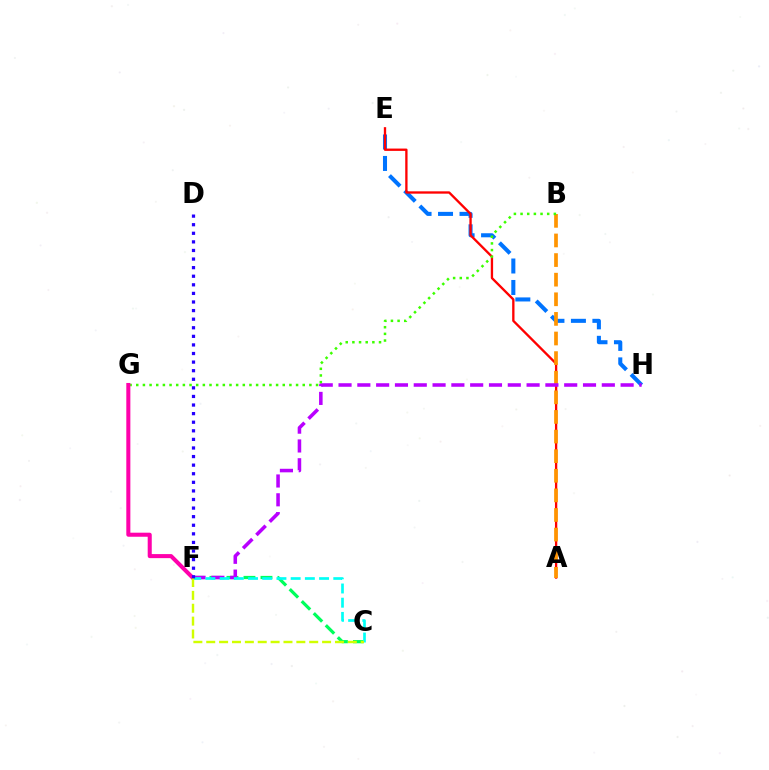{('C', 'F'): [{'color': '#00ff5c', 'line_style': 'dashed', 'thickness': 2.31}, {'color': '#00fff6', 'line_style': 'dashed', 'thickness': 1.93}, {'color': '#d1ff00', 'line_style': 'dashed', 'thickness': 1.75}], ('E', 'H'): [{'color': '#0074ff', 'line_style': 'dashed', 'thickness': 2.92}], ('A', 'E'): [{'color': '#ff0000', 'line_style': 'solid', 'thickness': 1.68}], ('A', 'B'): [{'color': '#ff9400', 'line_style': 'dashed', 'thickness': 2.66}], ('F', 'H'): [{'color': '#b900ff', 'line_style': 'dashed', 'thickness': 2.55}], ('B', 'G'): [{'color': '#3dff00', 'line_style': 'dotted', 'thickness': 1.81}], ('F', 'G'): [{'color': '#ff00ac', 'line_style': 'solid', 'thickness': 2.92}], ('D', 'F'): [{'color': '#2500ff', 'line_style': 'dotted', 'thickness': 2.33}]}